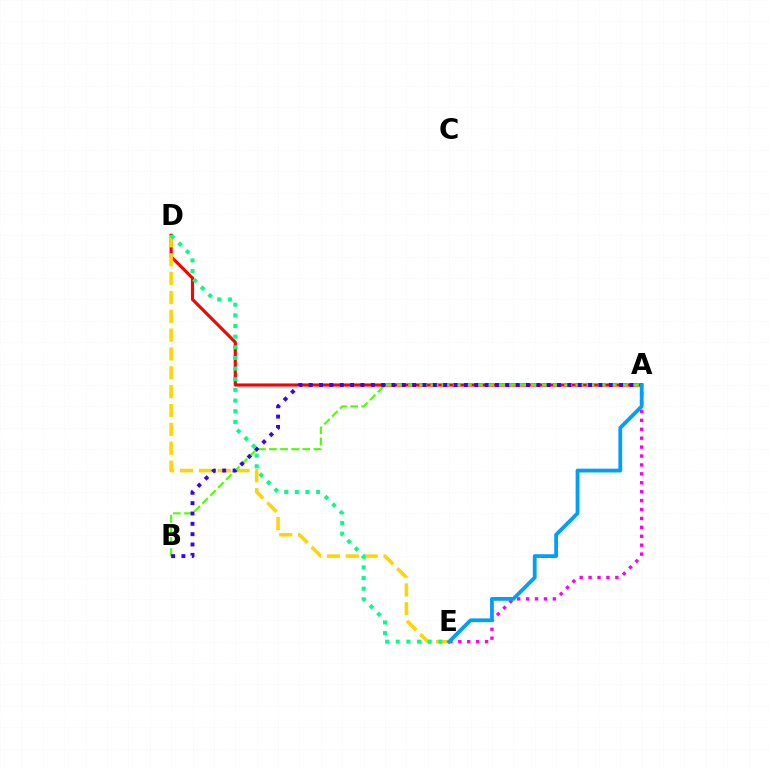{('A', 'D'): [{'color': '#ff0000', 'line_style': 'solid', 'thickness': 2.26}], ('A', 'E'): [{'color': '#ff00ed', 'line_style': 'dotted', 'thickness': 2.42}, {'color': '#009eff', 'line_style': 'solid', 'thickness': 2.72}], ('D', 'E'): [{'color': '#ffd500', 'line_style': 'dashed', 'thickness': 2.56}, {'color': '#00ff86', 'line_style': 'dotted', 'thickness': 2.89}], ('A', 'B'): [{'color': '#4fff00', 'line_style': 'dashed', 'thickness': 1.51}, {'color': '#3700ff', 'line_style': 'dotted', 'thickness': 2.81}]}